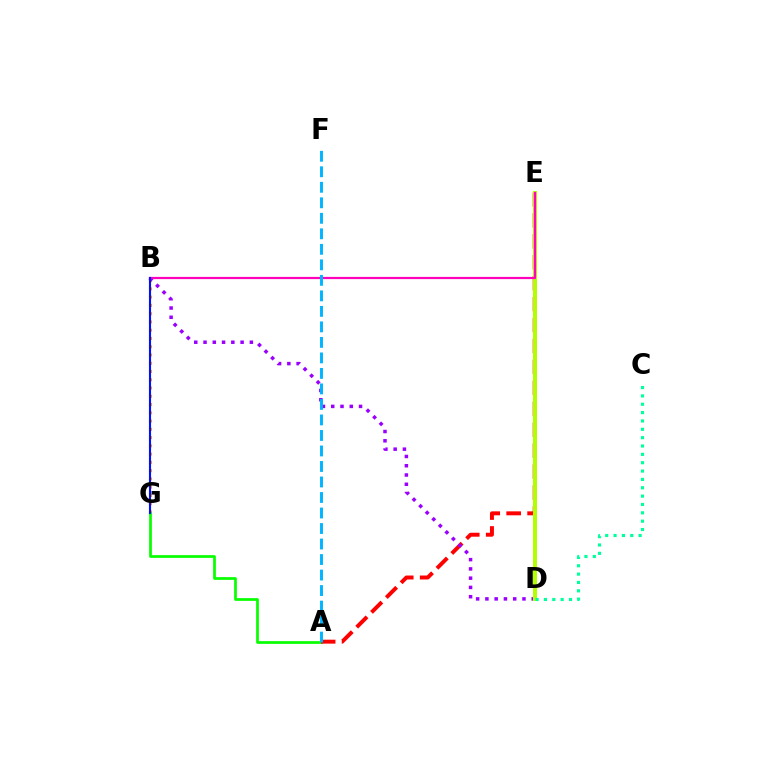{('B', 'G'): [{'color': '#ffa500', 'line_style': 'dotted', 'thickness': 2.24}, {'color': '#0010ff', 'line_style': 'solid', 'thickness': 1.52}], ('A', 'G'): [{'color': '#08ff00', 'line_style': 'solid', 'thickness': 1.96}], ('A', 'E'): [{'color': '#ff0000', 'line_style': 'dashed', 'thickness': 2.84}], ('B', 'D'): [{'color': '#9b00ff', 'line_style': 'dotted', 'thickness': 2.52}], ('D', 'E'): [{'color': '#b3ff00', 'line_style': 'solid', 'thickness': 2.86}], ('B', 'E'): [{'color': '#ff00bd', 'line_style': 'solid', 'thickness': 1.59}], ('C', 'D'): [{'color': '#00ff9d', 'line_style': 'dotted', 'thickness': 2.27}], ('A', 'F'): [{'color': '#00b5ff', 'line_style': 'dashed', 'thickness': 2.11}]}